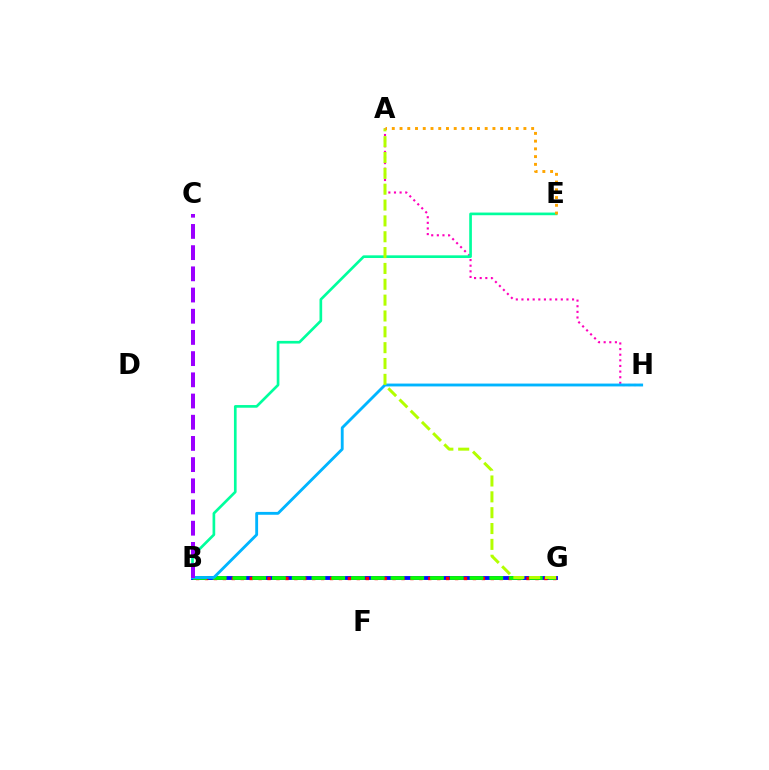{('B', 'G'): [{'color': '#0010ff', 'line_style': 'solid', 'thickness': 2.78}, {'color': '#ff0000', 'line_style': 'dotted', 'thickness': 2.43}, {'color': '#08ff00', 'line_style': 'dashed', 'thickness': 2.68}], ('A', 'H'): [{'color': '#ff00bd', 'line_style': 'dotted', 'thickness': 1.53}], ('B', 'E'): [{'color': '#00ff9d', 'line_style': 'solid', 'thickness': 1.92}], ('B', 'H'): [{'color': '#00b5ff', 'line_style': 'solid', 'thickness': 2.05}], ('A', 'G'): [{'color': '#b3ff00', 'line_style': 'dashed', 'thickness': 2.15}], ('A', 'E'): [{'color': '#ffa500', 'line_style': 'dotted', 'thickness': 2.1}], ('B', 'C'): [{'color': '#9b00ff', 'line_style': 'dashed', 'thickness': 2.88}]}